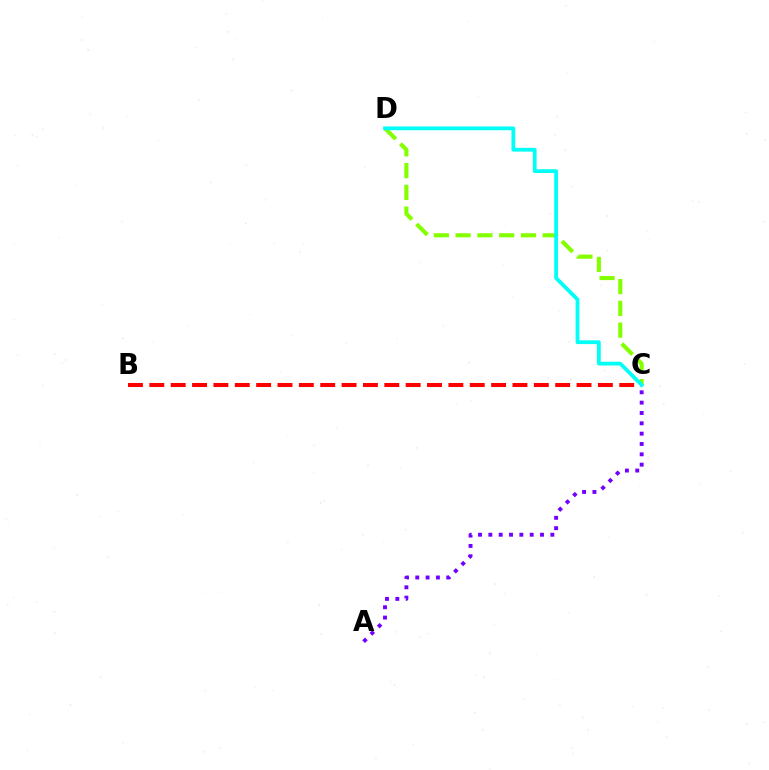{('B', 'C'): [{'color': '#ff0000', 'line_style': 'dashed', 'thickness': 2.9}], ('C', 'D'): [{'color': '#84ff00', 'line_style': 'dashed', 'thickness': 2.96}, {'color': '#00fff6', 'line_style': 'solid', 'thickness': 2.71}], ('A', 'C'): [{'color': '#7200ff', 'line_style': 'dotted', 'thickness': 2.81}]}